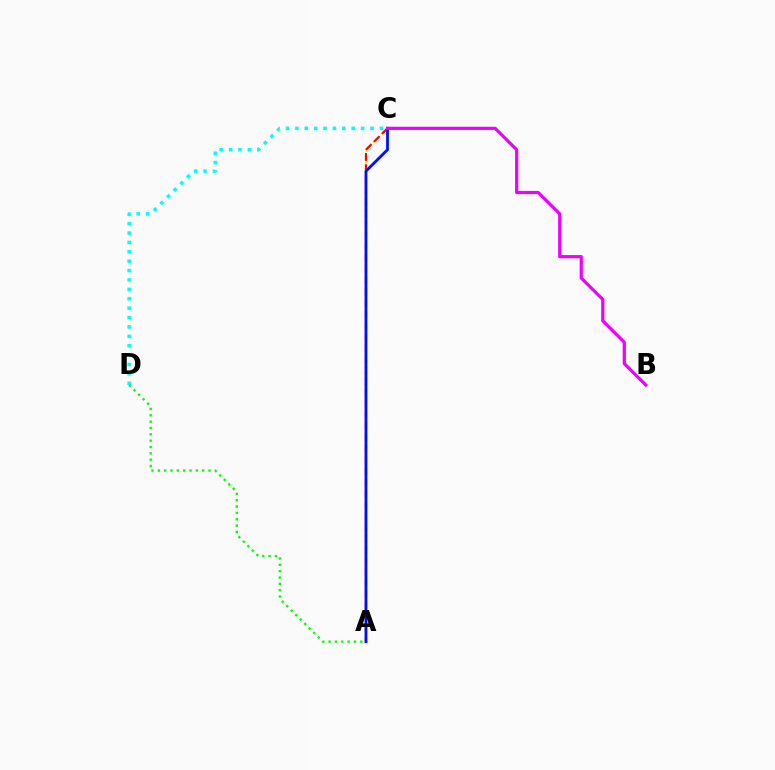{('C', 'D'): [{'color': '#00fff6', 'line_style': 'dotted', 'thickness': 2.55}], ('A', 'D'): [{'color': '#08ff00', 'line_style': 'dotted', 'thickness': 1.72}], ('A', 'C'): [{'color': '#fcf500', 'line_style': 'dashed', 'thickness': 1.63}, {'color': '#ff0000', 'line_style': 'dashed', 'thickness': 1.53}, {'color': '#0010ff', 'line_style': 'solid', 'thickness': 2.03}], ('B', 'C'): [{'color': '#ee00ff', 'line_style': 'solid', 'thickness': 2.3}]}